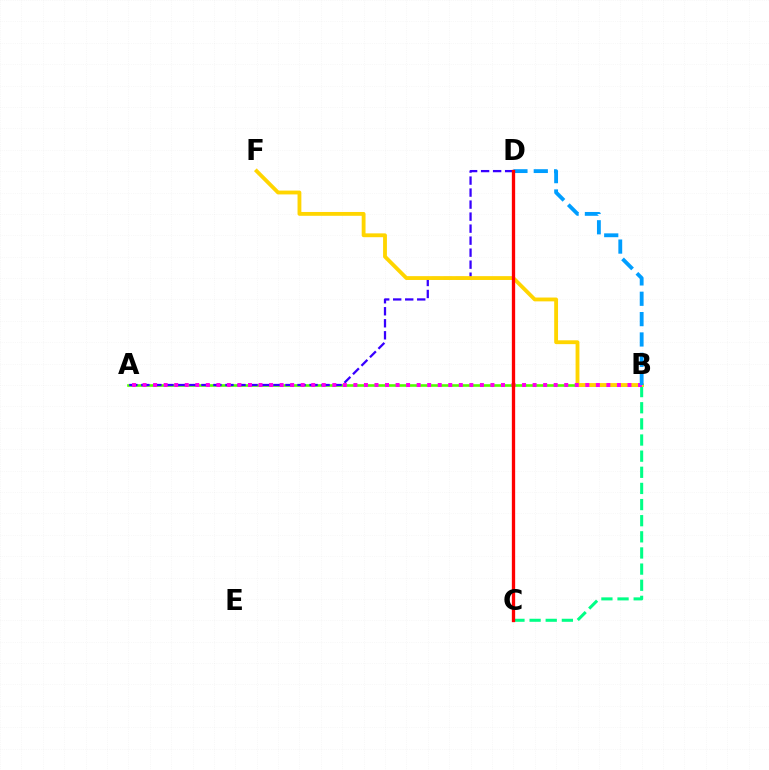{('A', 'B'): [{'color': '#4fff00', 'line_style': 'solid', 'thickness': 1.88}, {'color': '#ff00ed', 'line_style': 'dotted', 'thickness': 2.86}], ('B', 'C'): [{'color': '#00ff86', 'line_style': 'dashed', 'thickness': 2.19}], ('A', 'D'): [{'color': '#3700ff', 'line_style': 'dashed', 'thickness': 1.63}], ('B', 'F'): [{'color': '#ffd500', 'line_style': 'solid', 'thickness': 2.76}], ('B', 'D'): [{'color': '#009eff', 'line_style': 'dashed', 'thickness': 2.76}], ('C', 'D'): [{'color': '#ff0000', 'line_style': 'solid', 'thickness': 2.38}]}